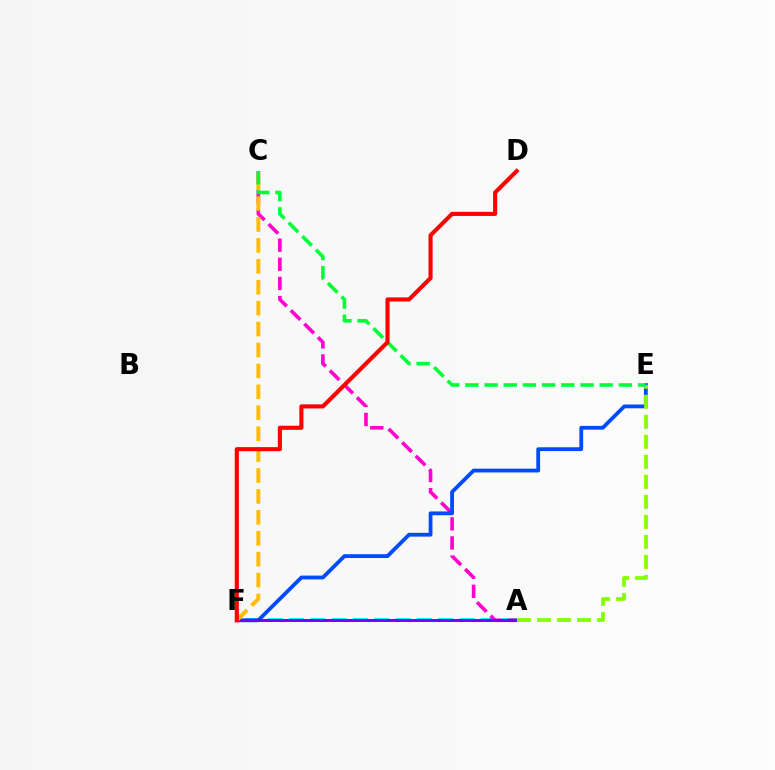{('A', 'F'): [{'color': '#00fff6', 'line_style': 'dashed', 'thickness': 2.89}, {'color': '#7200ff', 'line_style': 'solid', 'thickness': 2.11}], ('A', 'C'): [{'color': '#ff00cf', 'line_style': 'dashed', 'thickness': 2.59}], ('E', 'F'): [{'color': '#004bff', 'line_style': 'solid', 'thickness': 2.74}], ('A', 'E'): [{'color': '#84ff00', 'line_style': 'dashed', 'thickness': 2.72}], ('C', 'F'): [{'color': '#ffbd00', 'line_style': 'dashed', 'thickness': 2.84}], ('C', 'E'): [{'color': '#00ff39', 'line_style': 'dashed', 'thickness': 2.61}], ('D', 'F'): [{'color': '#ff0000', 'line_style': 'solid', 'thickness': 2.95}]}